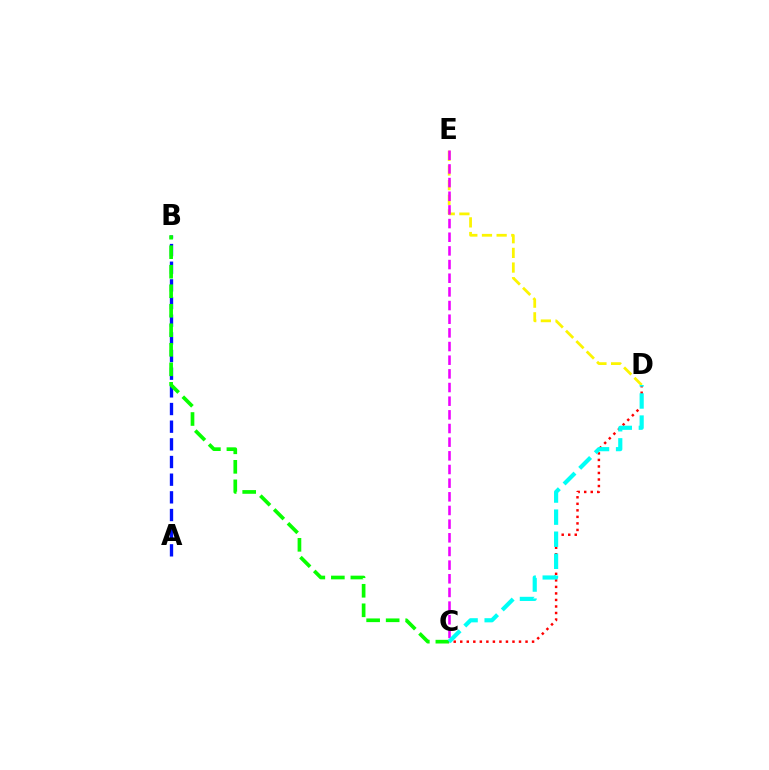{('A', 'B'): [{'color': '#0010ff', 'line_style': 'dashed', 'thickness': 2.4}], ('C', 'D'): [{'color': '#ff0000', 'line_style': 'dotted', 'thickness': 1.77}, {'color': '#00fff6', 'line_style': 'dashed', 'thickness': 3.0}], ('B', 'C'): [{'color': '#08ff00', 'line_style': 'dashed', 'thickness': 2.65}], ('D', 'E'): [{'color': '#fcf500', 'line_style': 'dashed', 'thickness': 1.99}], ('C', 'E'): [{'color': '#ee00ff', 'line_style': 'dashed', 'thickness': 1.86}]}